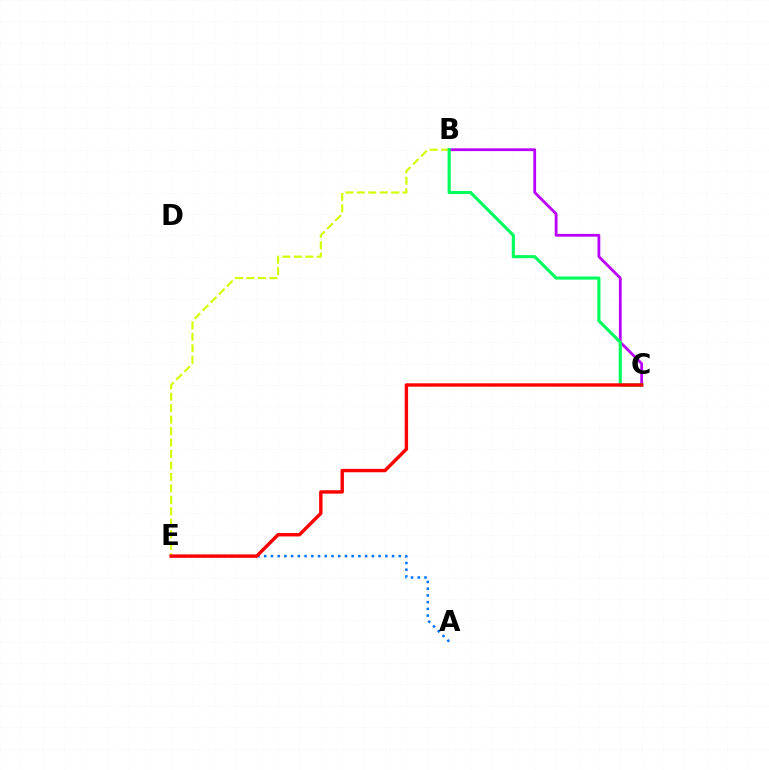{('B', 'C'): [{'color': '#b900ff', 'line_style': 'solid', 'thickness': 2.01}, {'color': '#00ff5c', 'line_style': 'solid', 'thickness': 2.25}], ('A', 'E'): [{'color': '#0074ff', 'line_style': 'dotted', 'thickness': 1.83}], ('B', 'E'): [{'color': '#d1ff00', 'line_style': 'dashed', 'thickness': 1.56}], ('C', 'E'): [{'color': '#ff0000', 'line_style': 'solid', 'thickness': 2.45}]}